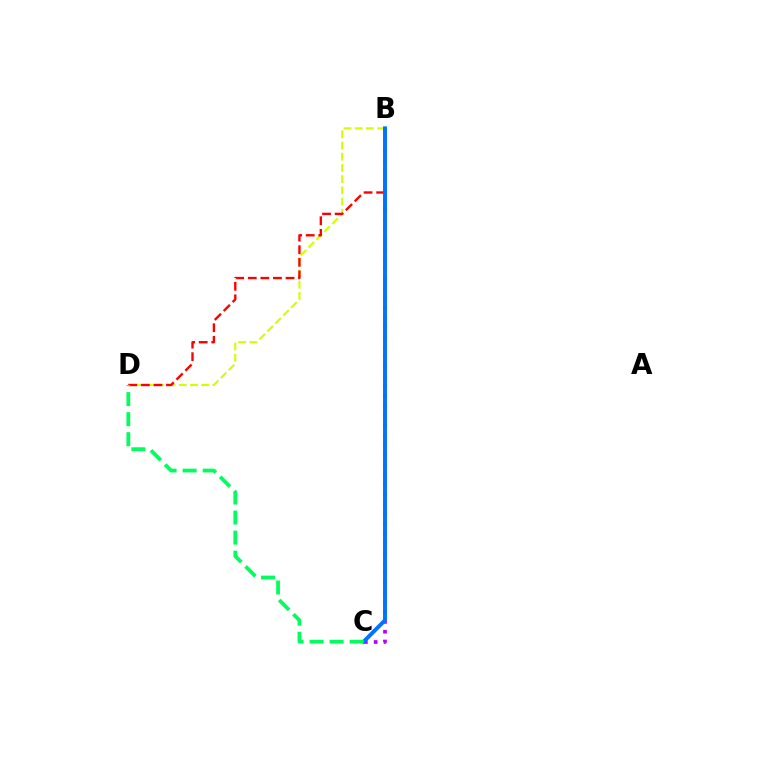{('B', 'D'): [{'color': '#d1ff00', 'line_style': 'dashed', 'thickness': 1.52}, {'color': '#ff0000', 'line_style': 'dashed', 'thickness': 1.71}], ('B', 'C'): [{'color': '#b900ff', 'line_style': 'dotted', 'thickness': 2.67}, {'color': '#0074ff', 'line_style': 'solid', 'thickness': 2.82}], ('C', 'D'): [{'color': '#00ff5c', 'line_style': 'dashed', 'thickness': 2.72}]}